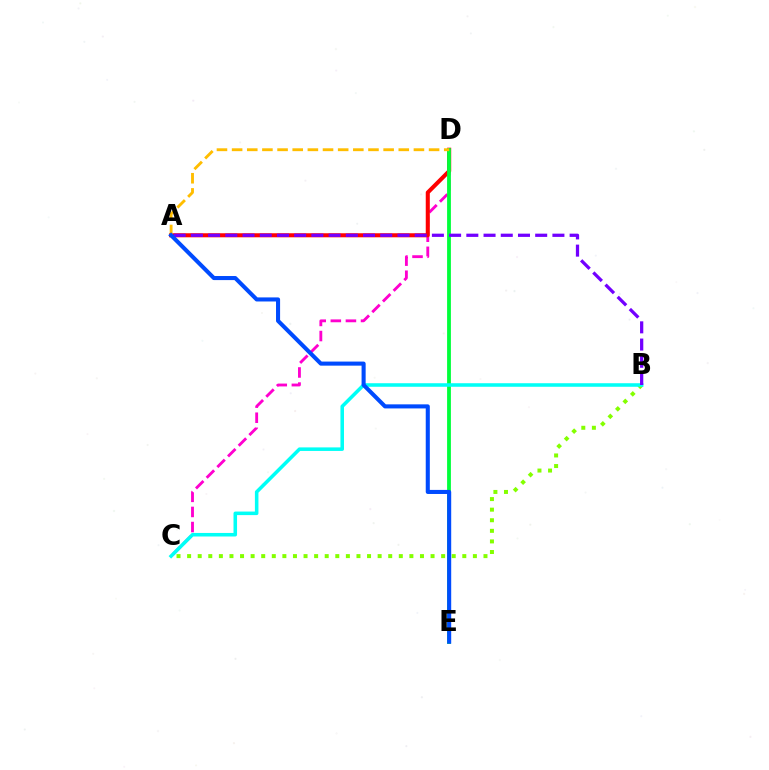{('C', 'D'): [{'color': '#ff00cf', 'line_style': 'dashed', 'thickness': 2.05}], ('A', 'D'): [{'color': '#ff0000', 'line_style': 'solid', 'thickness': 2.92}, {'color': '#ffbd00', 'line_style': 'dashed', 'thickness': 2.06}], ('D', 'E'): [{'color': '#00ff39', 'line_style': 'solid', 'thickness': 2.74}], ('B', 'C'): [{'color': '#84ff00', 'line_style': 'dotted', 'thickness': 2.88}, {'color': '#00fff6', 'line_style': 'solid', 'thickness': 2.55}], ('A', 'B'): [{'color': '#7200ff', 'line_style': 'dashed', 'thickness': 2.34}], ('A', 'E'): [{'color': '#004bff', 'line_style': 'solid', 'thickness': 2.93}]}